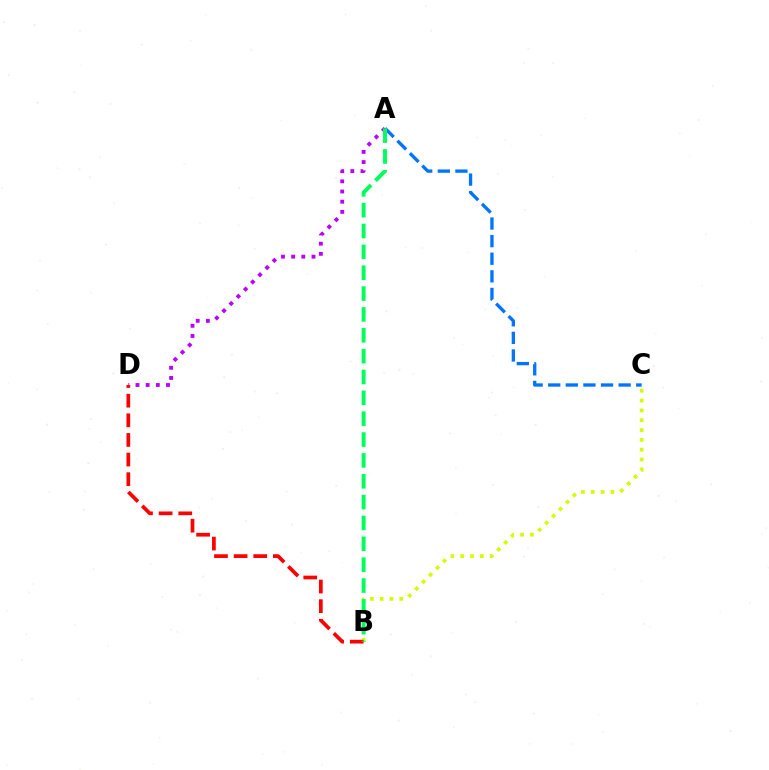{('A', 'C'): [{'color': '#0074ff', 'line_style': 'dashed', 'thickness': 2.39}], ('B', 'C'): [{'color': '#d1ff00', 'line_style': 'dotted', 'thickness': 2.67}], ('A', 'D'): [{'color': '#b900ff', 'line_style': 'dotted', 'thickness': 2.76}], ('B', 'D'): [{'color': '#ff0000', 'line_style': 'dashed', 'thickness': 2.67}], ('A', 'B'): [{'color': '#00ff5c', 'line_style': 'dashed', 'thickness': 2.83}]}